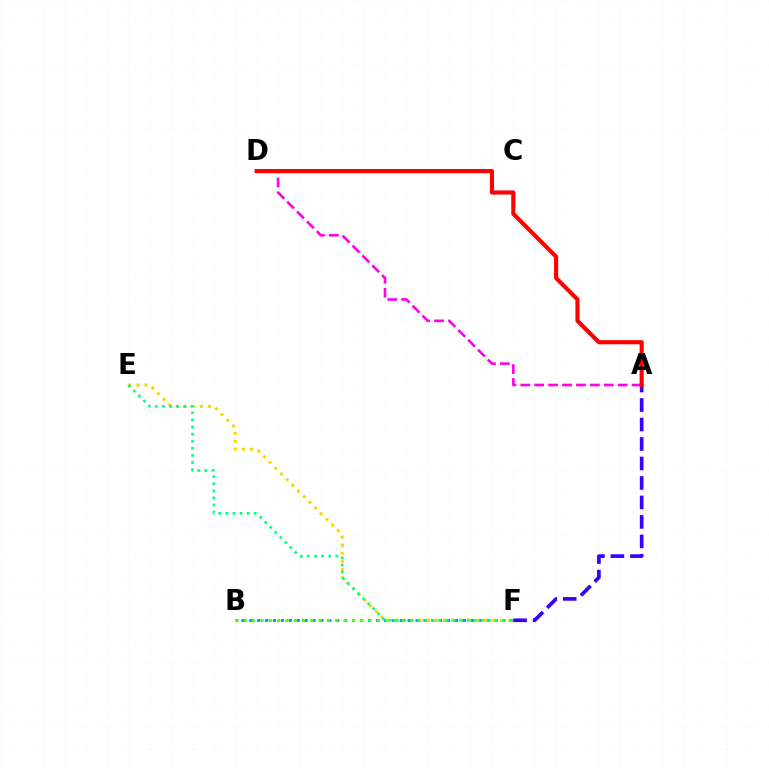{('B', 'F'): [{'color': '#009eff', 'line_style': 'dotted', 'thickness': 2.15}, {'color': '#4fff00', 'line_style': 'dotted', 'thickness': 2.26}], ('A', 'F'): [{'color': '#3700ff', 'line_style': 'dashed', 'thickness': 2.65}], ('A', 'D'): [{'color': '#ff00ed', 'line_style': 'dashed', 'thickness': 1.89}, {'color': '#ff0000', 'line_style': 'solid', 'thickness': 2.98}], ('E', 'F'): [{'color': '#ffd500', 'line_style': 'dotted', 'thickness': 2.18}, {'color': '#00ff86', 'line_style': 'dotted', 'thickness': 1.93}]}